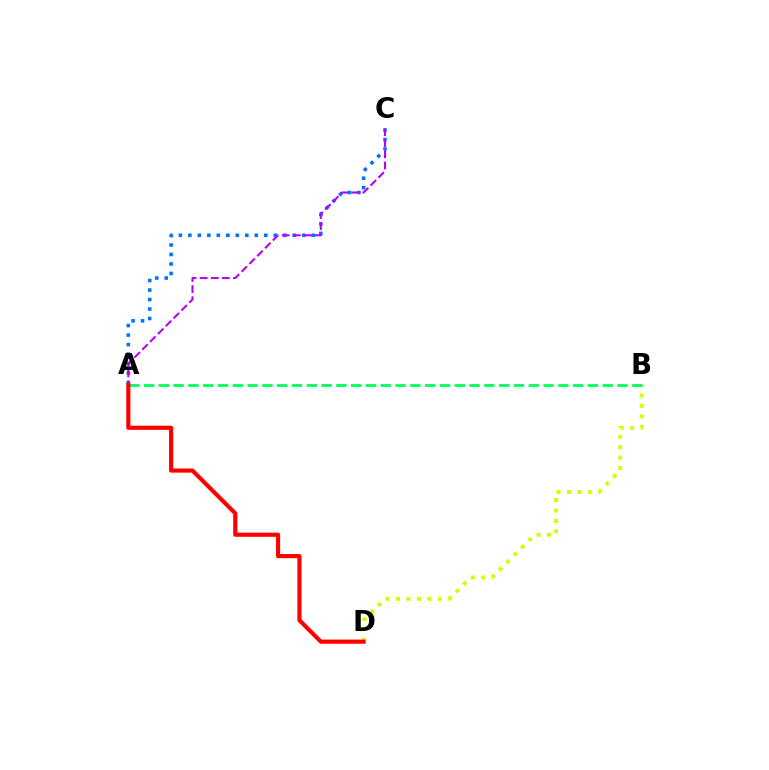{('B', 'D'): [{'color': '#d1ff00', 'line_style': 'dotted', 'thickness': 2.84}], ('A', 'C'): [{'color': '#0074ff', 'line_style': 'dotted', 'thickness': 2.58}, {'color': '#b900ff', 'line_style': 'dashed', 'thickness': 1.51}], ('A', 'B'): [{'color': '#00ff5c', 'line_style': 'dashed', 'thickness': 2.01}], ('A', 'D'): [{'color': '#ff0000', 'line_style': 'solid', 'thickness': 2.99}]}